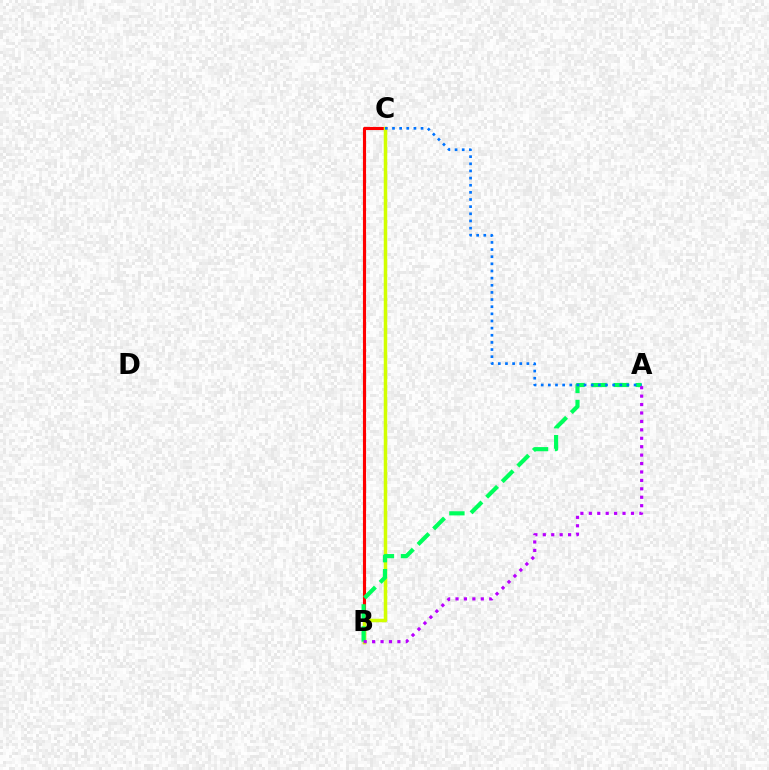{('B', 'C'): [{'color': '#ff0000', 'line_style': 'solid', 'thickness': 2.24}, {'color': '#d1ff00', 'line_style': 'solid', 'thickness': 2.51}], ('A', 'B'): [{'color': '#00ff5c', 'line_style': 'dashed', 'thickness': 2.99}, {'color': '#b900ff', 'line_style': 'dotted', 'thickness': 2.29}], ('A', 'C'): [{'color': '#0074ff', 'line_style': 'dotted', 'thickness': 1.94}]}